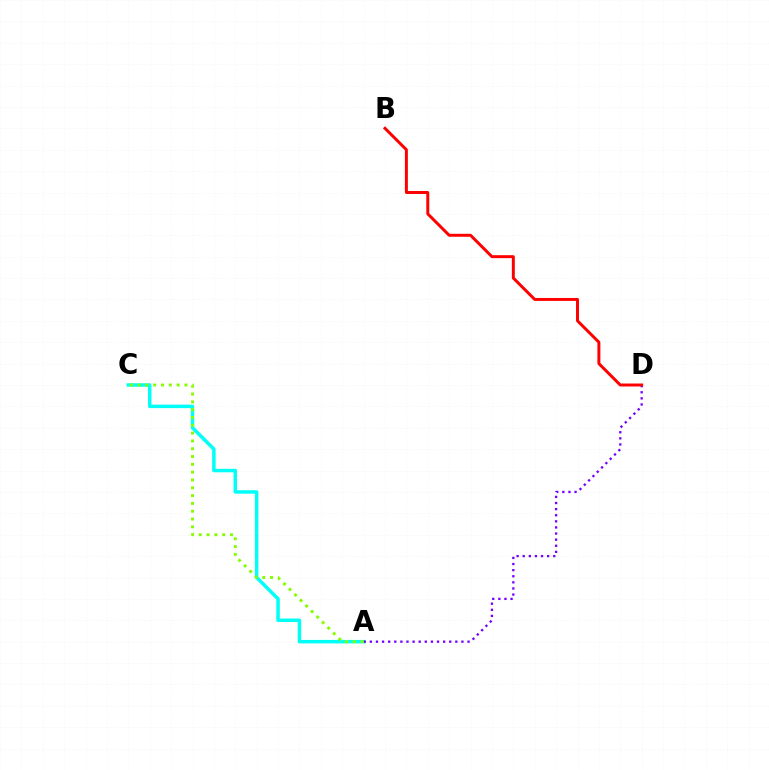{('A', 'C'): [{'color': '#00fff6', 'line_style': 'solid', 'thickness': 2.51}, {'color': '#84ff00', 'line_style': 'dotted', 'thickness': 2.12}], ('A', 'D'): [{'color': '#7200ff', 'line_style': 'dotted', 'thickness': 1.66}], ('B', 'D'): [{'color': '#ff0000', 'line_style': 'solid', 'thickness': 2.14}]}